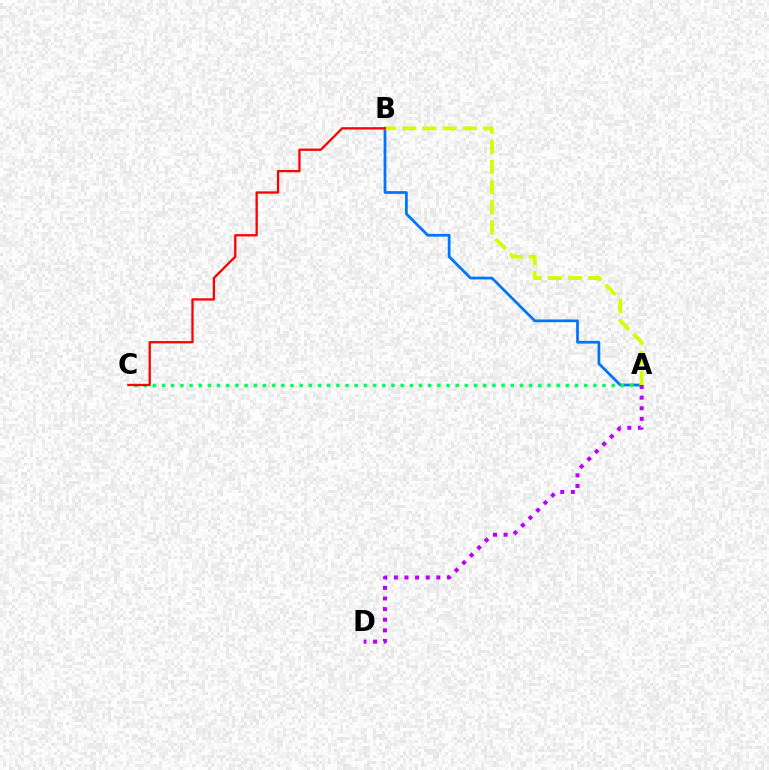{('A', 'B'): [{'color': '#0074ff', 'line_style': 'solid', 'thickness': 1.97}, {'color': '#d1ff00', 'line_style': 'dashed', 'thickness': 2.74}], ('A', 'C'): [{'color': '#00ff5c', 'line_style': 'dotted', 'thickness': 2.49}], ('A', 'D'): [{'color': '#b900ff', 'line_style': 'dotted', 'thickness': 2.89}], ('B', 'C'): [{'color': '#ff0000', 'line_style': 'solid', 'thickness': 1.65}]}